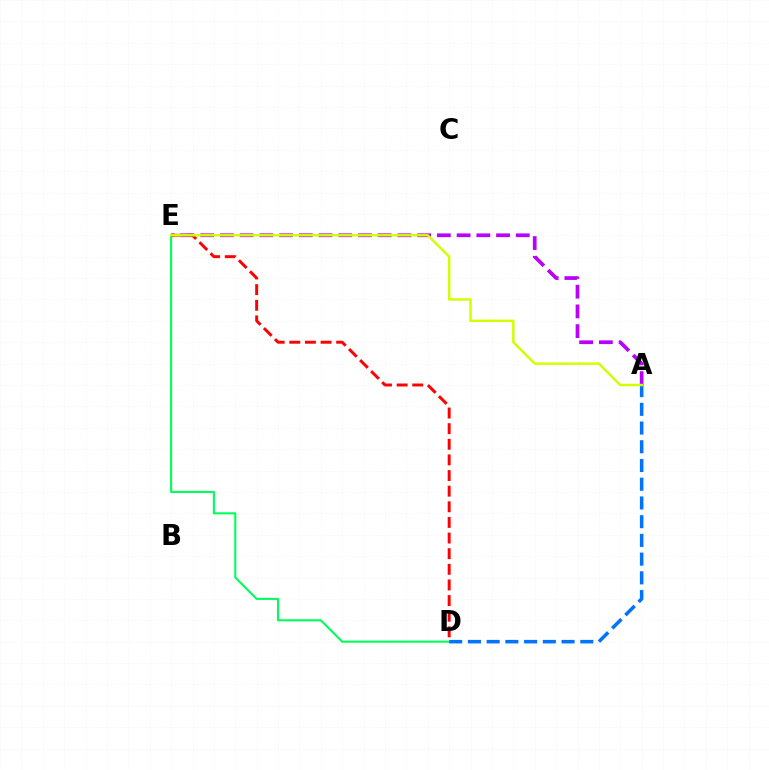{('A', 'E'): [{'color': '#b900ff', 'line_style': 'dashed', 'thickness': 2.68}, {'color': '#d1ff00', 'line_style': 'solid', 'thickness': 1.75}], ('D', 'E'): [{'color': '#00ff5c', 'line_style': 'solid', 'thickness': 1.51}, {'color': '#ff0000', 'line_style': 'dashed', 'thickness': 2.12}], ('A', 'D'): [{'color': '#0074ff', 'line_style': 'dashed', 'thickness': 2.54}]}